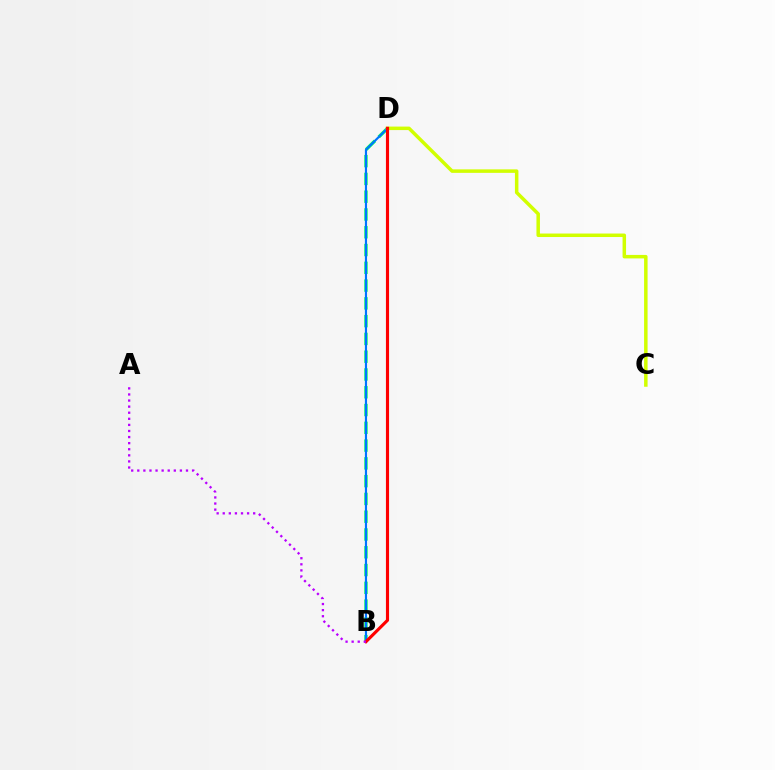{('B', 'D'): [{'color': '#00ff5c', 'line_style': 'dashed', 'thickness': 2.42}, {'color': '#0074ff', 'line_style': 'solid', 'thickness': 1.56}, {'color': '#ff0000', 'line_style': 'solid', 'thickness': 2.25}], ('C', 'D'): [{'color': '#d1ff00', 'line_style': 'solid', 'thickness': 2.51}], ('A', 'B'): [{'color': '#b900ff', 'line_style': 'dotted', 'thickness': 1.65}]}